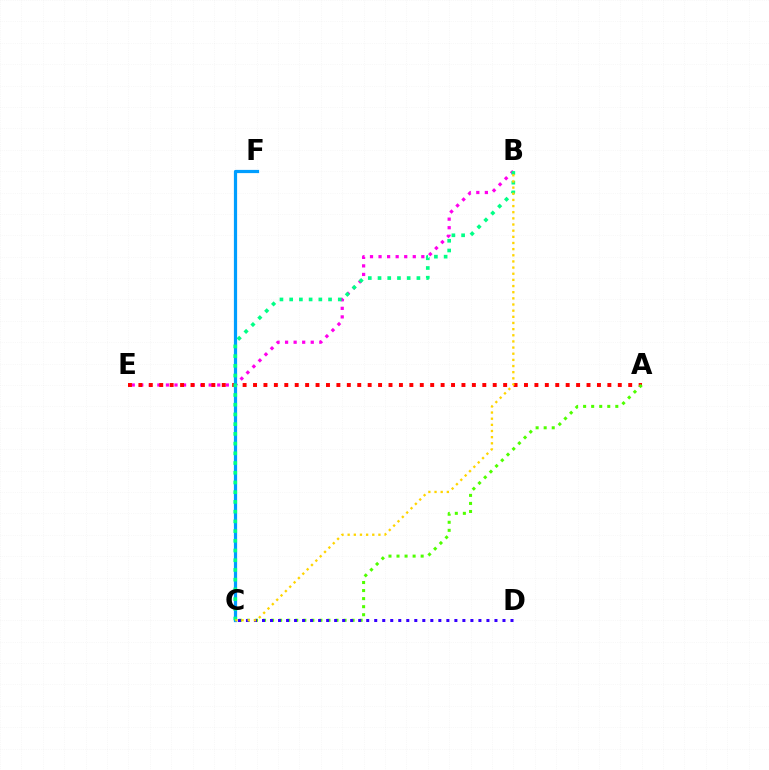{('B', 'E'): [{'color': '#ff00ed', 'line_style': 'dotted', 'thickness': 2.32}], ('A', 'E'): [{'color': '#ff0000', 'line_style': 'dotted', 'thickness': 2.83}], ('A', 'C'): [{'color': '#4fff00', 'line_style': 'dotted', 'thickness': 2.19}], ('C', 'D'): [{'color': '#3700ff', 'line_style': 'dotted', 'thickness': 2.18}], ('C', 'F'): [{'color': '#009eff', 'line_style': 'solid', 'thickness': 2.32}], ('B', 'C'): [{'color': '#00ff86', 'line_style': 'dotted', 'thickness': 2.64}, {'color': '#ffd500', 'line_style': 'dotted', 'thickness': 1.67}]}